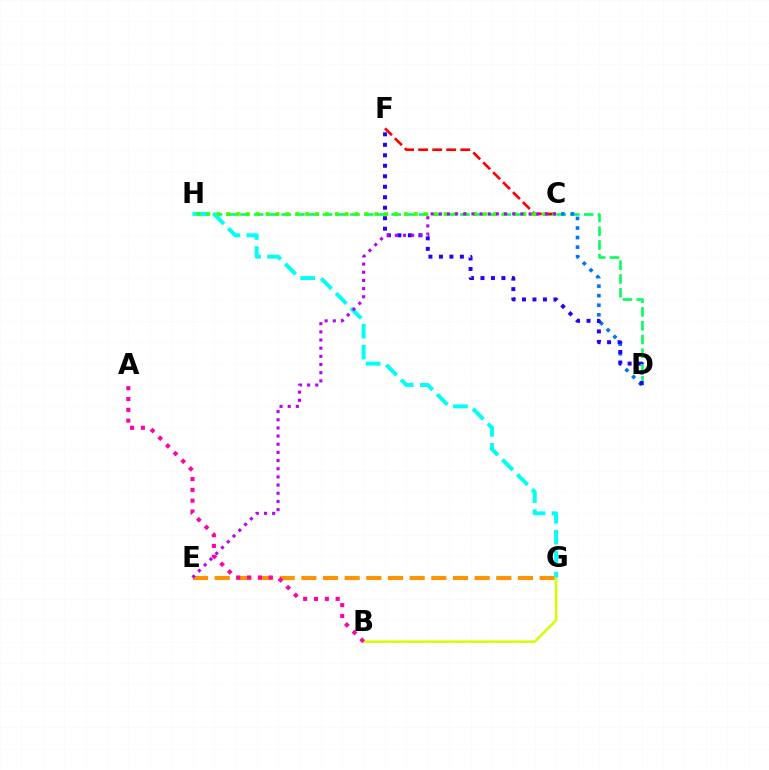{('D', 'H'): [{'color': '#00ff5c', 'line_style': 'dashed', 'thickness': 1.87}], ('B', 'G'): [{'color': '#d1ff00', 'line_style': 'solid', 'thickness': 1.8}], ('C', 'D'): [{'color': '#0074ff', 'line_style': 'dotted', 'thickness': 2.6}], ('D', 'F'): [{'color': '#2500ff', 'line_style': 'dotted', 'thickness': 2.85}], ('C', 'F'): [{'color': '#ff0000', 'line_style': 'dashed', 'thickness': 1.91}], ('E', 'G'): [{'color': '#ff9400', 'line_style': 'dashed', 'thickness': 2.94}], ('A', 'B'): [{'color': '#ff00ac', 'line_style': 'dotted', 'thickness': 2.94}], ('G', 'H'): [{'color': '#00fff6', 'line_style': 'dashed', 'thickness': 2.85}], ('C', 'H'): [{'color': '#3dff00', 'line_style': 'dotted', 'thickness': 2.68}], ('C', 'E'): [{'color': '#b900ff', 'line_style': 'dotted', 'thickness': 2.22}]}